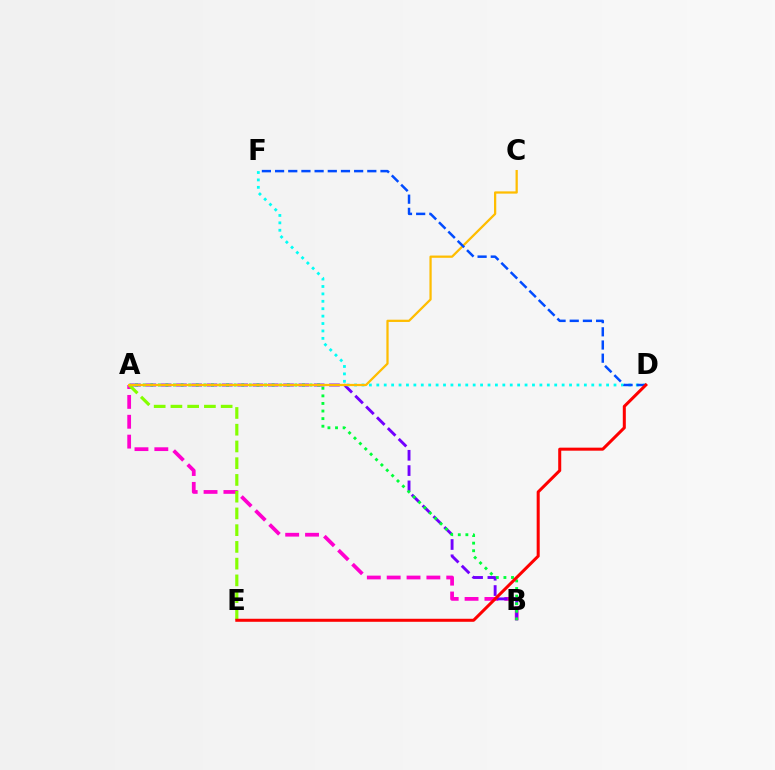{('A', 'B'): [{'color': '#ff00cf', 'line_style': 'dashed', 'thickness': 2.7}, {'color': '#7200ff', 'line_style': 'dashed', 'thickness': 2.08}, {'color': '#00ff39', 'line_style': 'dotted', 'thickness': 2.06}], ('A', 'E'): [{'color': '#84ff00', 'line_style': 'dashed', 'thickness': 2.27}], ('D', 'F'): [{'color': '#00fff6', 'line_style': 'dotted', 'thickness': 2.01}, {'color': '#004bff', 'line_style': 'dashed', 'thickness': 1.79}], ('A', 'C'): [{'color': '#ffbd00', 'line_style': 'solid', 'thickness': 1.62}], ('D', 'E'): [{'color': '#ff0000', 'line_style': 'solid', 'thickness': 2.18}]}